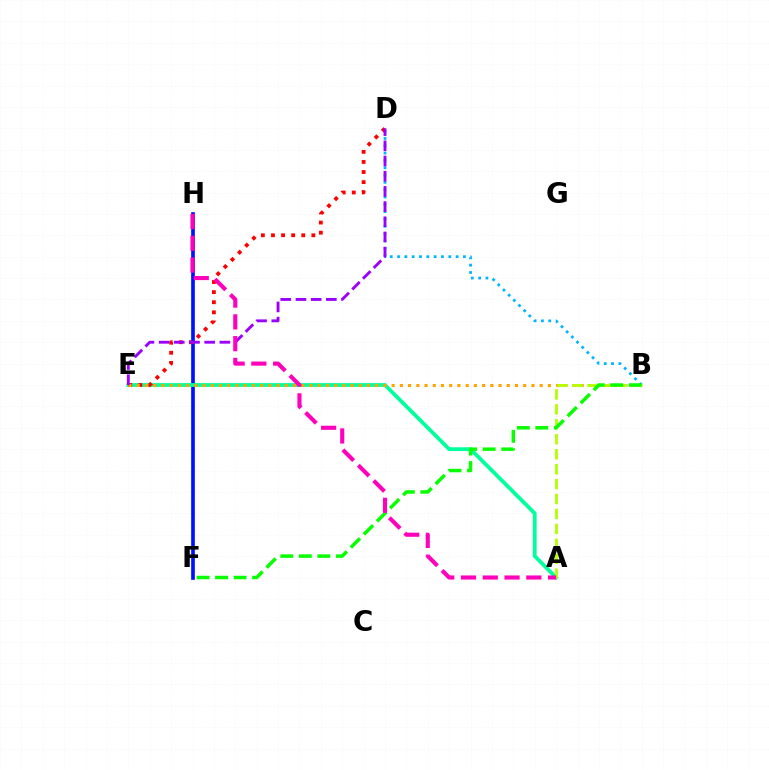{('F', 'H'): [{'color': '#0010ff', 'line_style': 'solid', 'thickness': 2.64}], ('A', 'E'): [{'color': '#00ff9d', 'line_style': 'solid', 'thickness': 2.73}], ('B', 'D'): [{'color': '#00b5ff', 'line_style': 'dotted', 'thickness': 1.99}], ('D', 'E'): [{'color': '#ff0000', 'line_style': 'dotted', 'thickness': 2.74}, {'color': '#9b00ff', 'line_style': 'dashed', 'thickness': 2.06}], ('B', 'E'): [{'color': '#ffa500', 'line_style': 'dotted', 'thickness': 2.23}], ('A', 'B'): [{'color': '#b3ff00', 'line_style': 'dashed', 'thickness': 2.03}], ('B', 'F'): [{'color': '#08ff00', 'line_style': 'dashed', 'thickness': 2.52}], ('A', 'H'): [{'color': '#ff00bd', 'line_style': 'dashed', 'thickness': 2.96}]}